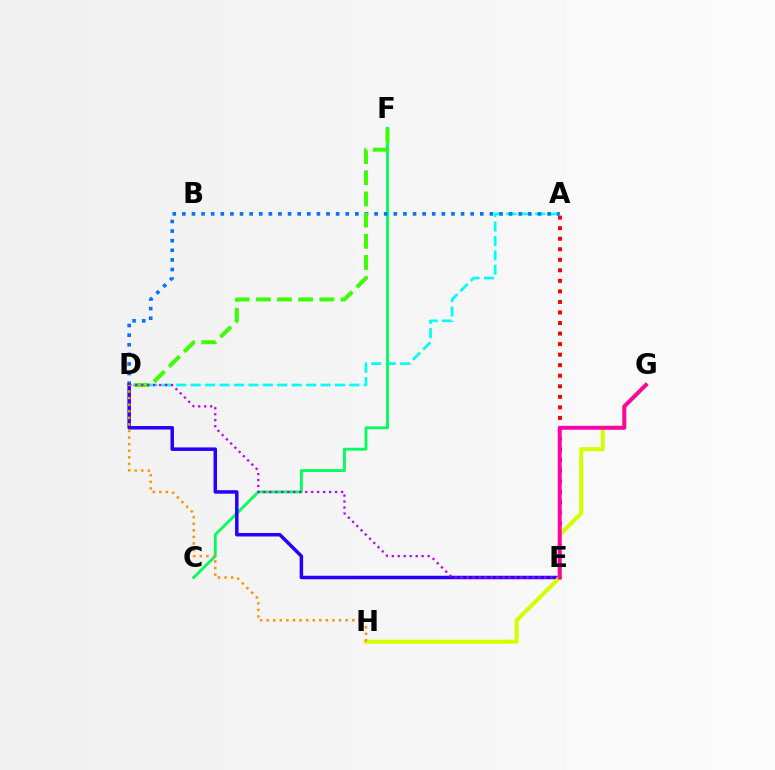{('A', 'D'): [{'color': '#00fff6', 'line_style': 'dashed', 'thickness': 1.96}, {'color': '#0074ff', 'line_style': 'dotted', 'thickness': 2.61}], ('C', 'F'): [{'color': '#00ff5c', 'line_style': 'solid', 'thickness': 2.04}], ('A', 'E'): [{'color': '#ff0000', 'line_style': 'dotted', 'thickness': 2.86}], ('D', 'F'): [{'color': '#3dff00', 'line_style': 'dashed', 'thickness': 2.88}], ('D', 'E'): [{'color': '#2500ff', 'line_style': 'solid', 'thickness': 2.51}, {'color': '#b900ff', 'line_style': 'dotted', 'thickness': 1.62}], ('G', 'H'): [{'color': '#d1ff00', 'line_style': 'solid', 'thickness': 2.88}], ('E', 'G'): [{'color': '#ff00ac', 'line_style': 'solid', 'thickness': 2.84}], ('D', 'H'): [{'color': '#ff9400', 'line_style': 'dotted', 'thickness': 1.79}]}